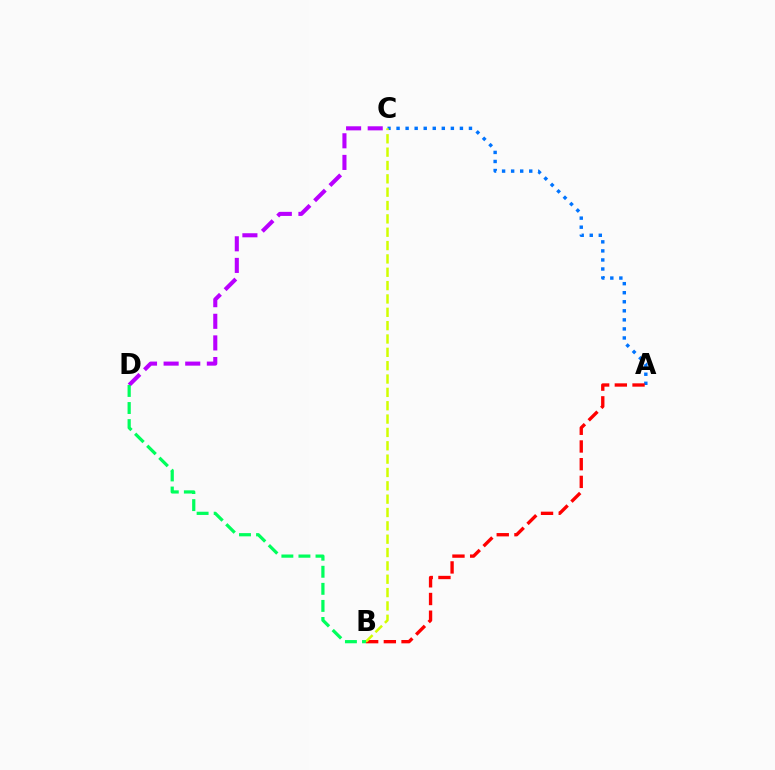{('A', 'C'): [{'color': '#0074ff', 'line_style': 'dotted', 'thickness': 2.46}], ('C', 'D'): [{'color': '#b900ff', 'line_style': 'dashed', 'thickness': 2.94}], ('A', 'B'): [{'color': '#ff0000', 'line_style': 'dashed', 'thickness': 2.4}], ('B', 'C'): [{'color': '#d1ff00', 'line_style': 'dashed', 'thickness': 1.81}], ('B', 'D'): [{'color': '#00ff5c', 'line_style': 'dashed', 'thickness': 2.32}]}